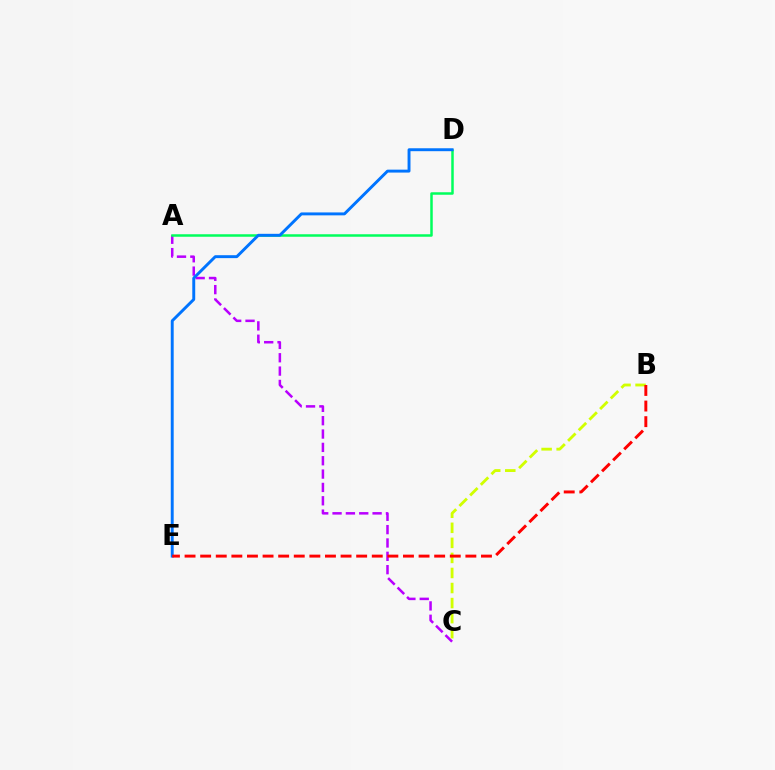{('A', 'C'): [{'color': '#b900ff', 'line_style': 'dashed', 'thickness': 1.81}], ('B', 'C'): [{'color': '#d1ff00', 'line_style': 'dashed', 'thickness': 2.04}], ('A', 'D'): [{'color': '#00ff5c', 'line_style': 'solid', 'thickness': 1.8}], ('D', 'E'): [{'color': '#0074ff', 'line_style': 'solid', 'thickness': 2.11}], ('B', 'E'): [{'color': '#ff0000', 'line_style': 'dashed', 'thickness': 2.12}]}